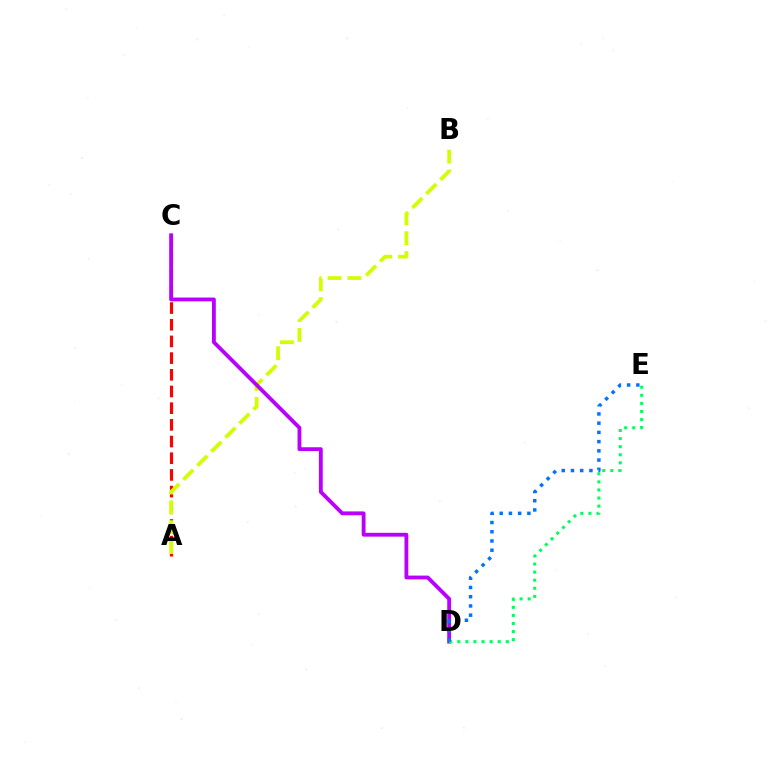{('A', 'C'): [{'color': '#ff0000', 'line_style': 'dashed', 'thickness': 2.27}], ('A', 'B'): [{'color': '#d1ff00', 'line_style': 'dashed', 'thickness': 2.7}], ('C', 'D'): [{'color': '#b900ff', 'line_style': 'solid', 'thickness': 2.76}], ('D', 'E'): [{'color': '#00ff5c', 'line_style': 'dotted', 'thickness': 2.2}, {'color': '#0074ff', 'line_style': 'dotted', 'thickness': 2.51}]}